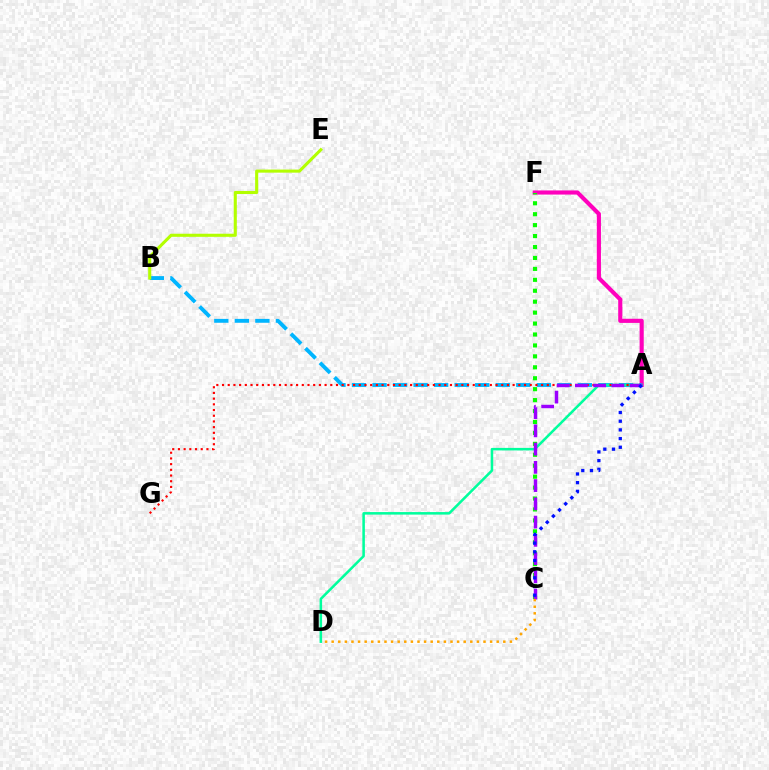{('A', 'F'): [{'color': '#ff00bd', 'line_style': 'solid', 'thickness': 2.97}], ('A', 'B'): [{'color': '#00b5ff', 'line_style': 'dashed', 'thickness': 2.79}], ('C', 'F'): [{'color': '#08ff00', 'line_style': 'dotted', 'thickness': 2.97}], ('B', 'E'): [{'color': '#b3ff00', 'line_style': 'solid', 'thickness': 2.22}], ('A', 'D'): [{'color': '#00ff9d', 'line_style': 'solid', 'thickness': 1.83}], ('A', 'G'): [{'color': '#ff0000', 'line_style': 'dotted', 'thickness': 1.55}], ('A', 'C'): [{'color': '#9b00ff', 'line_style': 'dashed', 'thickness': 2.48}, {'color': '#0010ff', 'line_style': 'dotted', 'thickness': 2.36}], ('C', 'D'): [{'color': '#ffa500', 'line_style': 'dotted', 'thickness': 1.79}]}